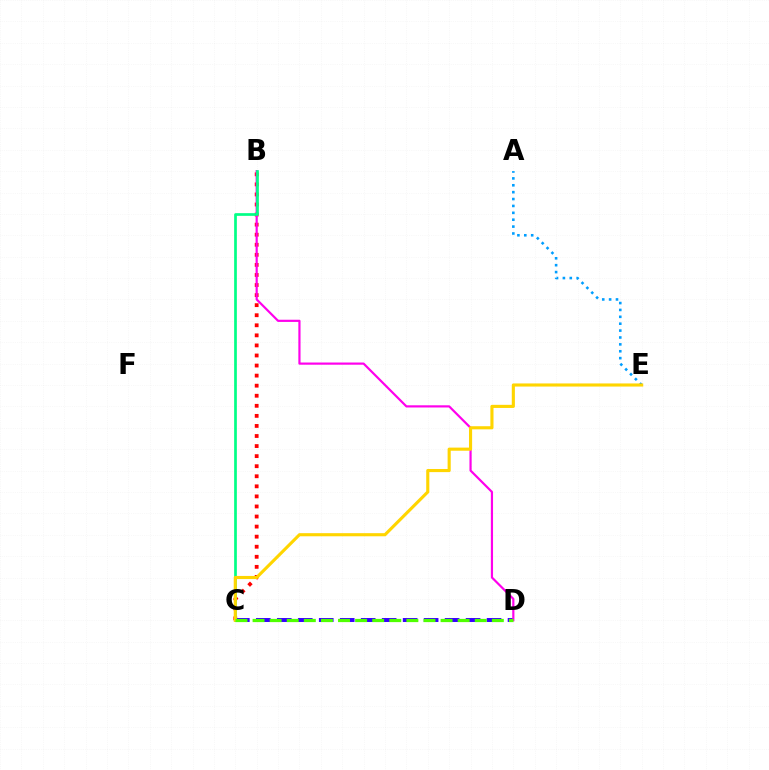{('C', 'D'): [{'color': '#3700ff', 'line_style': 'dashed', 'thickness': 2.85}, {'color': '#4fff00', 'line_style': 'dashed', 'thickness': 2.32}], ('B', 'C'): [{'color': '#ff0000', 'line_style': 'dotted', 'thickness': 2.73}, {'color': '#00ff86', 'line_style': 'solid', 'thickness': 1.94}], ('B', 'D'): [{'color': '#ff00ed', 'line_style': 'solid', 'thickness': 1.58}], ('A', 'E'): [{'color': '#009eff', 'line_style': 'dotted', 'thickness': 1.87}], ('C', 'E'): [{'color': '#ffd500', 'line_style': 'solid', 'thickness': 2.25}]}